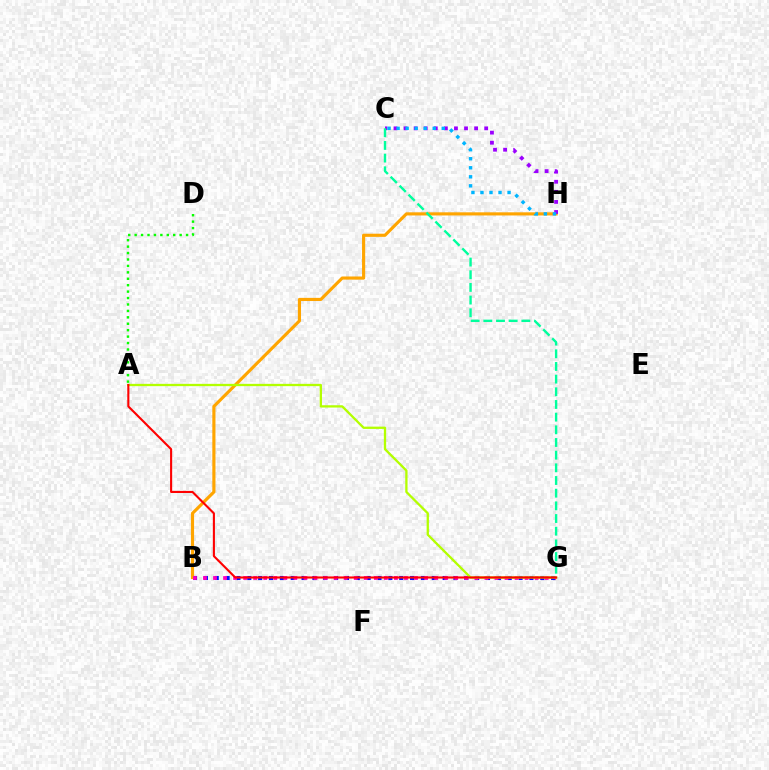{('B', 'G'): [{'color': '#0010ff', 'line_style': 'dotted', 'thickness': 2.95}, {'color': '#ff00bd', 'line_style': 'dotted', 'thickness': 2.73}], ('B', 'H'): [{'color': '#ffa500', 'line_style': 'solid', 'thickness': 2.26}], ('C', 'H'): [{'color': '#9b00ff', 'line_style': 'dotted', 'thickness': 2.74}, {'color': '#00b5ff', 'line_style': 'dotted', 'thickness': 2.45}], ('C', 'G'): [{'color': '#00ff9d', 'line_style': 'dashed', 'thickness': 1.72}], ('A', 'G'): [{'color': '#b3ff00', 'line_style': 'solid', 'thickness': 1.65}, {'color': '#ff0000', 'line_style': 'solid', 'thickness': 1.51}], ('A', 'D'): [{'color': '#08ff00', 'line_style': 'dotted', 'thickness': 1.75}]}